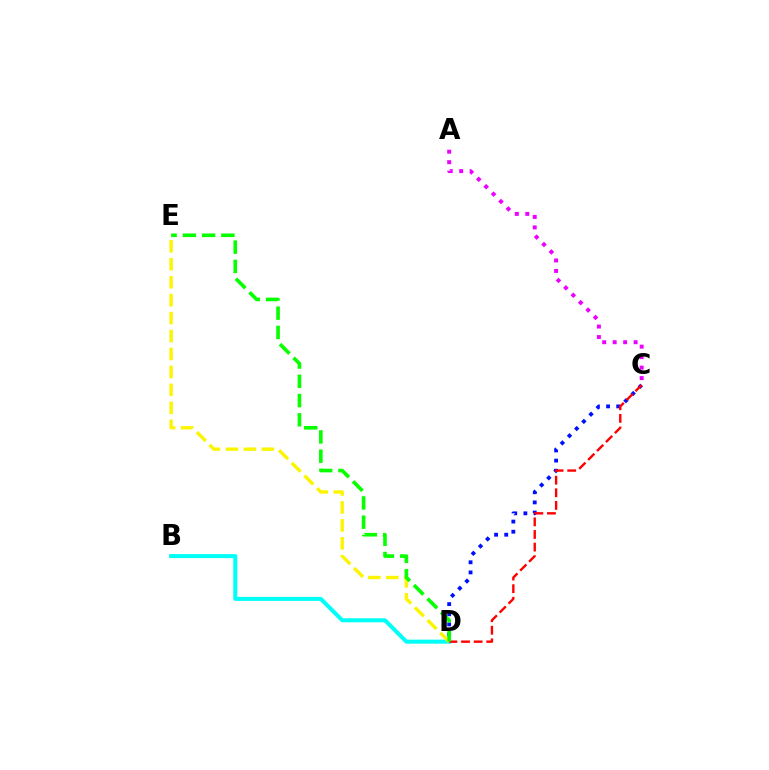{('B', 'D'): [{'color': '#00fff6', 'line_style': 'solid', 'thickness': 2.89}], ('C', 'D'): [{'color': '#0010ff', 'line_style': 'dotted', 'thickness': 2.75}, {'color': '#ff0000', 'line_style': 'dashed', 'thickness': 1.71}], ('D', 'E'): [{'color': '#fcf500', 'line_style': 'dashed', 'thickness': 2.44}, {'color': '#08ff00', 'line_style': 'dashed', 'thickness': 2.62}], ('A', 'C'): [{'color': '#ee00ff', 'line_style': 'dotted', 'thickness': 2.85}]}